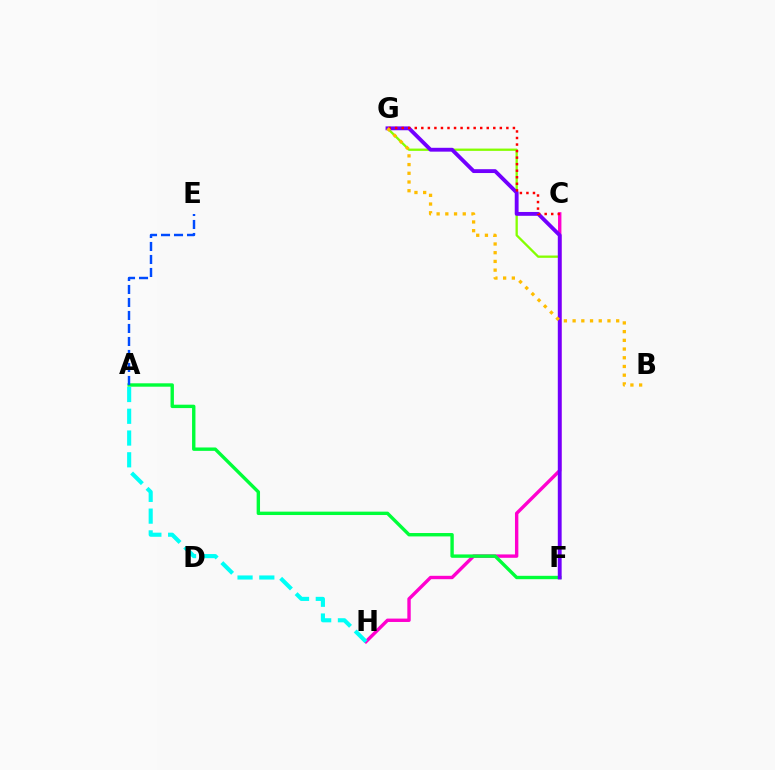{('C', 'H'): [{'color': '#ff00cf', 'line_style': 'solid', 'thickness': 2.44}], ('F', 'G'): [{'color': '#84ff00', 'line_style': 'solid', 'thickness': 1.66}, {'color': '#7200ff', 'line_style': 'solid', 'thickness': 2.77}], ('A', 'F'): [{'color': '#00ff39', 'line_style': 'solid', 'thickness': 2.44}], ('C', 'G'): [{'color': '#ff0000', 'line_style': 'dotted', 'thickness': 1.78}], ('B', 'G'): [{'color': '#ffbd00', 'line_style': 'dotted', 'thickness': 2.37}], ('A', 'H'): [{'color': '#00fff6', 'line_style': 'dashed', 'thickness': 2.96}], ('A', 'E'): [{'color': '#004bff', 'line_style': 'dashed', 'thickness': 1.77}]}